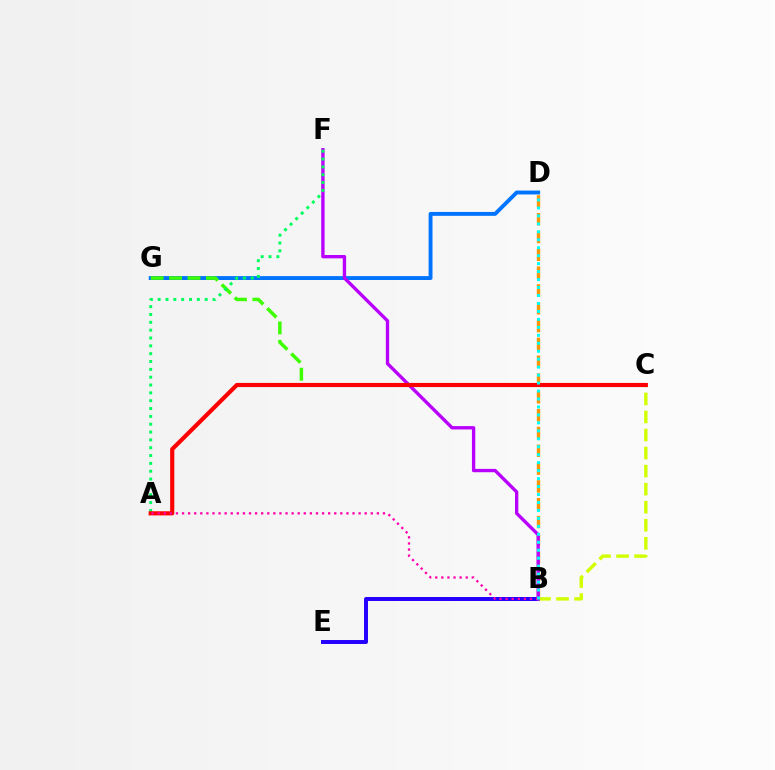{('B', 'D'): [{'color': '#ff9400', 'line_style': 'dashed', 'thickness': 2.42}, {'color': '#00fff6', 'line_style': 'dotted', 'thickness': 2.16}], ('B', 'E'): [{'color': '#2500ff', 'line_style': 'solid', 'thickness': 2.86}], ('D', 'G'): [{'color': '#0074ff', 'line_style': 'solid', 'thickness': 2.8}], ('B', 'C'): [{'color': '#d1ff00', 'line_style': 'dashed', 'thickness': 2.45}], ('C', 'G'): [{'color': '#3dff00', 'line_style': 'dashed', 'thickness': 2.5}], ('B', 'F'): [{'color': '#b900ff', 'line_style': 'solid', 'thickness': 2.41}], ('A', 'F'): [{'color': '#00ff5c', 'line_style': 'dotted', 'thickness': 2.13}], ('A', 'C'): [{'color': '#ff0000', 'line_style': 'solid', 'thickness': 2.98}], ('A', 'B'): [{'color': '#ff00ac', 'line_style': 'dotted', 'thickness': 1.65}]}